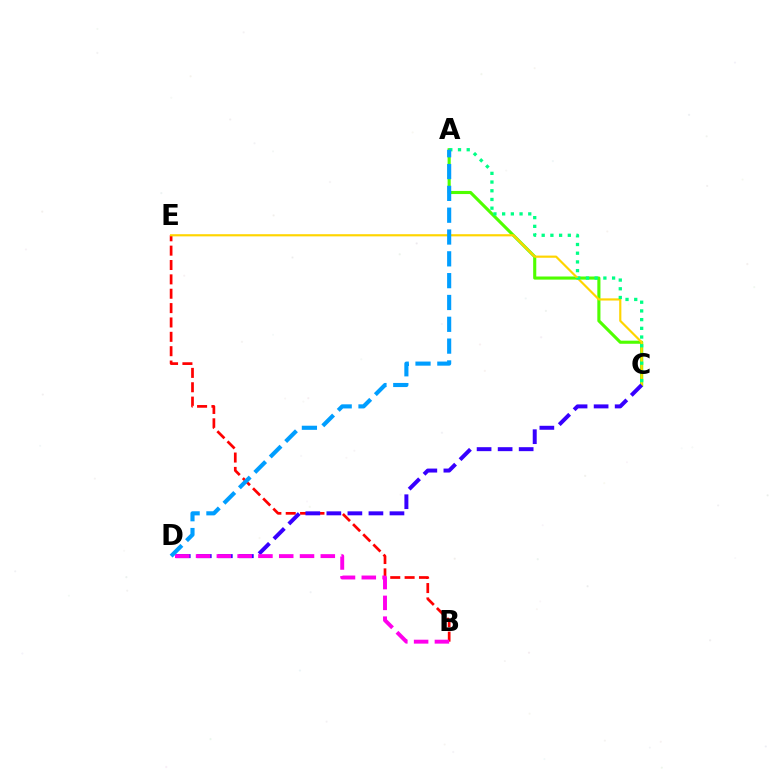{('A', 'C'): [{'color': '#4fff00', 'line_style': 'solid', 'thickness': 2.24}, {'color': '#00ff86', 'line_style': 'dotted', 'thickness': 2.37}], ('B', 'E'): [{'color': '#ff0000', 'line_style': 'dashed', 'thickness': 1.95}], ('C', 'E'): [{'color': '#ffd500', 'line_style': 'solid', 'thickness': 1.56}], ('C', 'D'): [{'color': '#3700ff', 'line_style': 'dashed', 'thickness': 2.86}], ('B', 'D'): [{'color': '#ff00ed', 'line_style': 'dashed', 'thickness': 2.82}], ('A', 'D'): [{'color': '#009eff', 'line_style': 'dashed', 'thickness': 2.96}]}